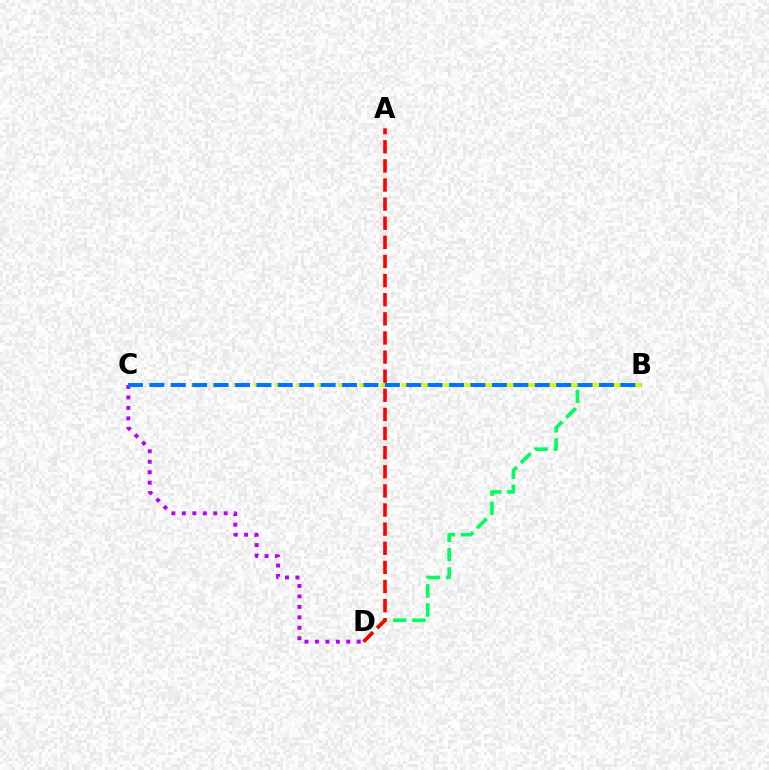{('B', 'D'): [{'color': '#00ff5c', 'line_style': 'dashed', 'thickness': 2.6}], ('A', 'D'): [{'color': '#ff0000', 'line_style': 'dashed', 'thickness': 2.6}], ('B', 'C'): [{'color': '#d1ff00', 'line_style': 'dashed', 'thickness': 2.86}, {'color': '#0074ff', 'line_style': 'dashed', 'thickness': 2.91}], ('C', 'D'): [{'color': '#b900ff', 'line_style': 'dotted', 'thickness': 2.84}]}